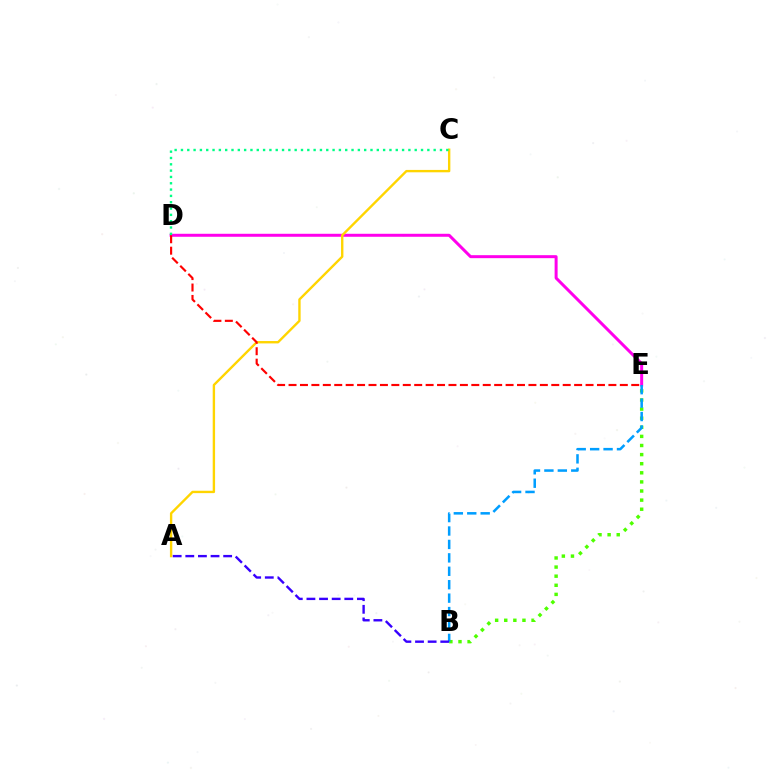{('D', 'E'): [{'color': '#ff00ed', 'line_style': 'solid', 'thickness': 2.15}, {'color': '#ff0000', 'line_style': 'dashed', 'thickness': 1.55}], ('A', 'C'): [{'color': '#ffd500', 'line_style': 'solid', 'thickness': 1.71}], ('B', 'E'): [{'color': '#4fff00', 'line_style': 'dotted', 'thickness': 2.47}, {'color': '#009eff', 'line_style': 'dashed', 'thickness': 1.82}], ('C', 'D'): [{'color': '#00ff86', 'line_style': 'dotted', 'thickness': 1.72}], ('A', 'B'): [{'color': '#3700ff', 'line_style': 'dashed', 'thickness': 1.71}]}